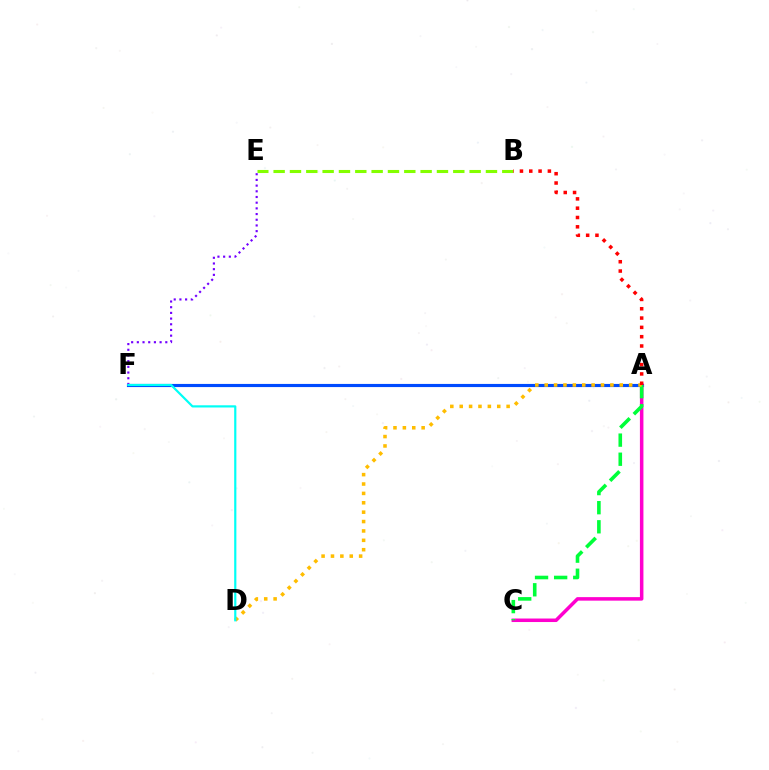{('B', 'E'): [{'color': '#84ff00', 'line_style': 'dashed', 'thickness': 2.22}], ('A', 'F'): [{'color': '#004bff', 'line_style': 'solid', 'thickness': 2.26}], ('A', 'C'): [{'color': '#ff00cf', 'line_style': 'solid', 'thickness': 2.53}, {'color': '#00ff39', 'line_style': 'dashed', 'thickness': 2.6}], ('E', 'F'): [{'color': '#7200ff', 'line_style': 'dotted', 'thickness': 1.55}], ('A', 'D'): [{'color': '#ffbd00', 'line_style': 'dotted', 'thickness': 2.55}], ('D', 'F'): [{'color': '#00fff6', 'line_style': 'solid', 'thickness': 1.58}], ('A', 'B'): [{'color': '#ff0000', 'line_style': 'dotted', 'thickness': 2.53}]}